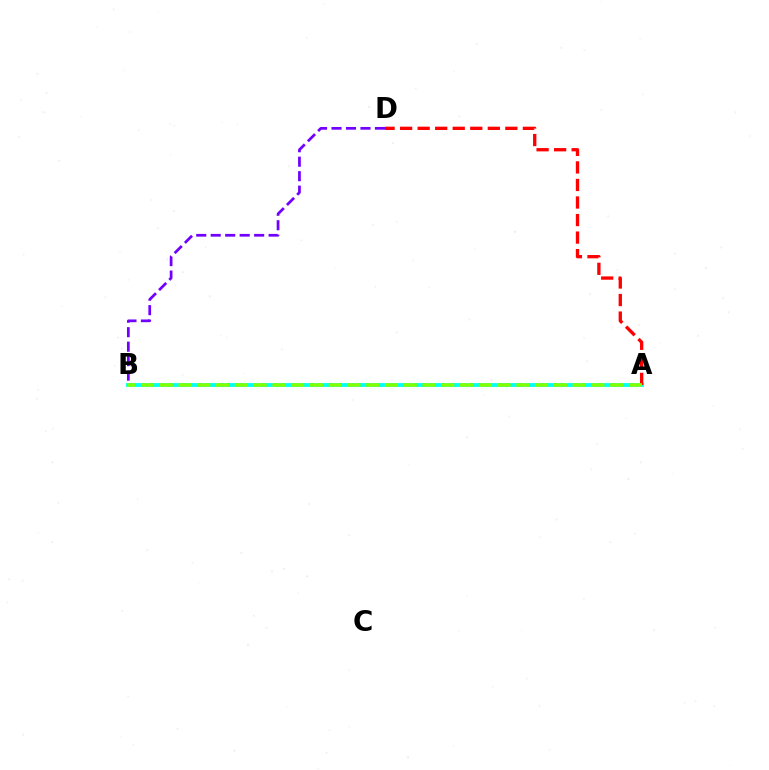{('B', 'D'): [{'color': '#7200ff', 'line_style': 'dashed', 'thickness': 1.97}], ('A', 'B'): [{'color': '#00fff6', 'line_style': 'solid', 'thickness': 2.76}, {'color': '#84ff00', 'line_style': 'dashed', 'thickness': 2.55}], ('A', 'D'): [{'color': '#ff0000', 'line_style': 'dashed', 'thickness': 2.38}]}